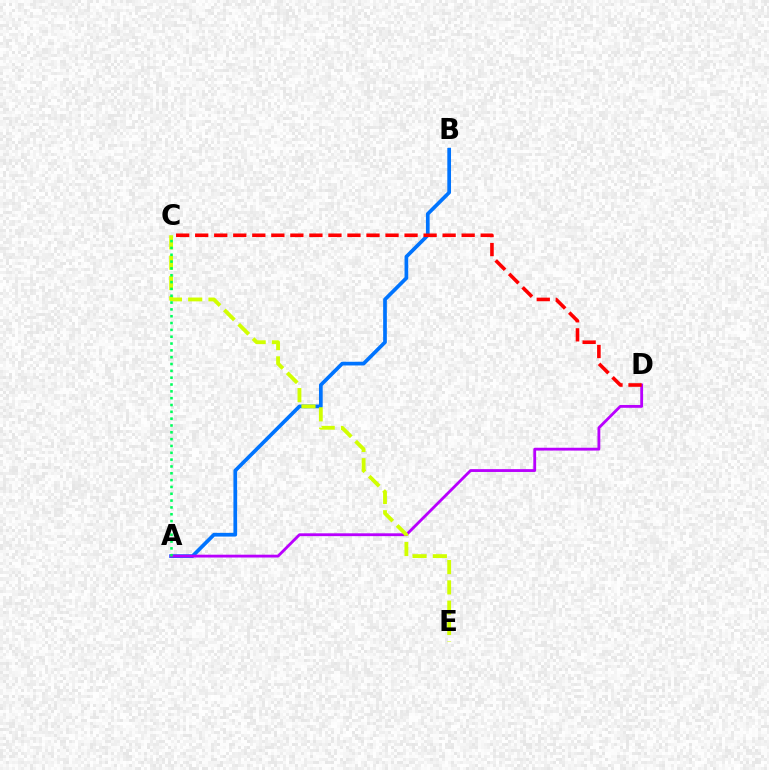{('A', 'B'): [{'color': '#0074ff', 'line_style': 'solid', 'thickness': 2.67}], ('A', 'D'): [{'color': '#b900ff', 'line_style': 'solid', 'thickness': 2.03}], ('C', 'D'): [{'color': '#ff0000', 'line_style': 'dashed', 'thickness': 2.59}], ('C', 'E'): [{'color': '#d1ff00', 'line_style': 'dashed', 'thickness': 2.76}], ('A', 'C'): [{'color': '#00ff5c', 'line_style': 'dotted', 'thickness': 1.86}]}